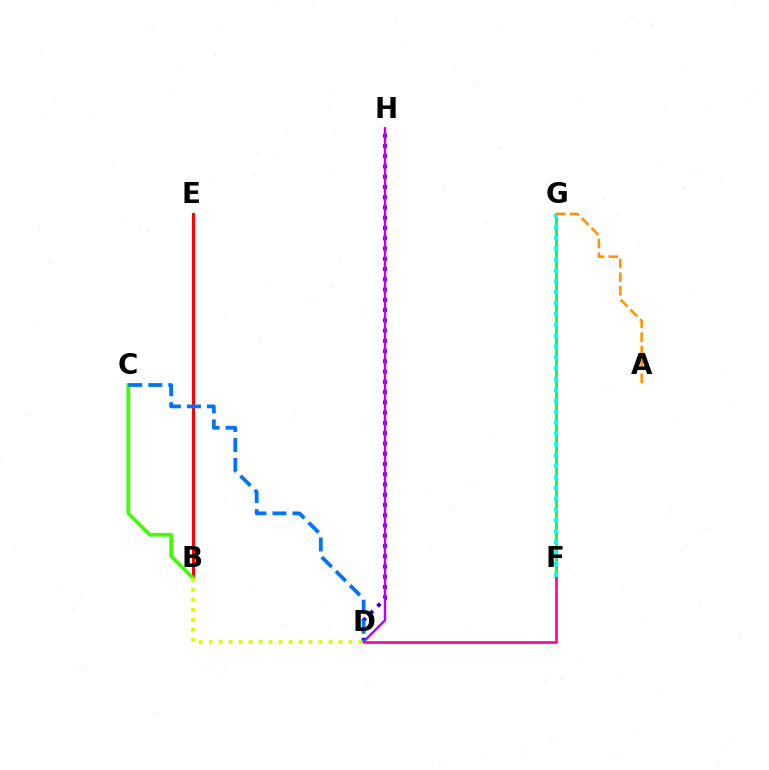{('F', 'G'): [{'color': '#00ff5c', 'line_style': 'solid', 'thickness': 2.12}, {'color': '#00fff6', 'line_style': 'dotted', 'thickness': 2.95}], ('D', 'H'): [{'color': '#2500ff', 'line_style': 'dotted', 'thickness': 2.79}, {'color': '#b900ff', 'line_style': 'solid', 'thickness': 1.74}], ('B', 'E'): [{'color': '#ff0000', 'line_style': 'solid', 'thickness': 2.21}], ('A', 'G'): [{'color': '#ff9400', 'line_style': 'dashed', 'thickness': 1.87}], ('B', 'C'): [{'color': '#3dff00', 'line_style': 'solid', 'thickness': 2.67}], ('C', 'D'): [{'color': '#0074ff', 'line_style': 'dashed', 'thickness': 2.72}], ('B', 'D'): [{'color': '#d1ff00', 'line_style': 'dotted', 'thickness': 2.71}], ('D', 'F'): [{'color': '#ff00ac', 'line_style': 'solid', 'thickness': 1.93}]}